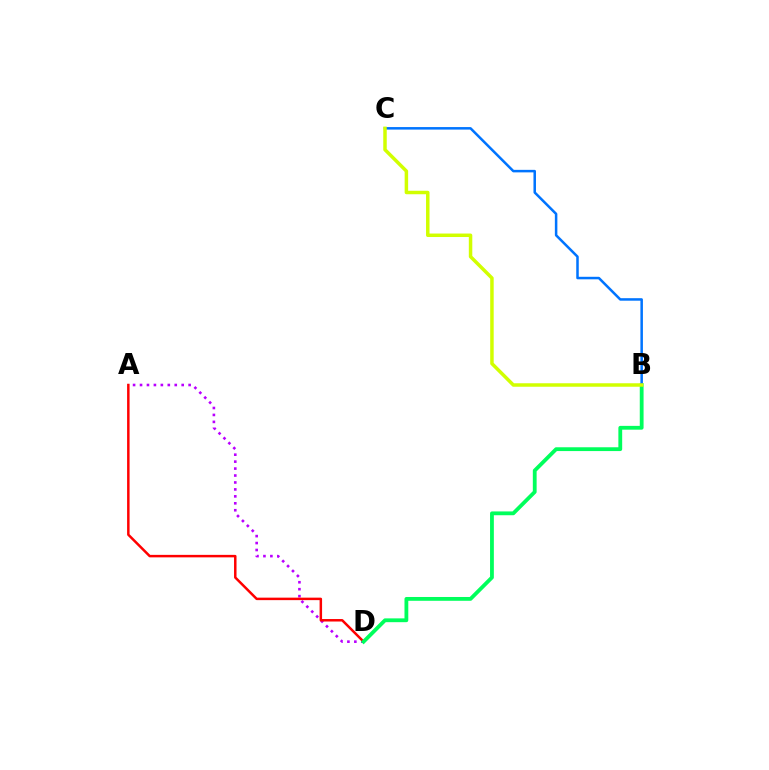{('A', 'D'): [{'color': '#b900ff', 'line_style': 'dotted', 'thickness': 1.89}, {'color': '#ff0000', 'line_style': 'solid', 'thickness': 1.79}], ('B', 'D'): [{'color': '#00ff5c', 'line_style': 'solid', 'thickness': 2.74}], ('B', 'C'): [{'color': '#0074ff', 'line_style': 'solid', 'thickness': 1.81}, {'color': '#d1ff00', 'line_style': 'solid', 'thickness': 2.51}]}